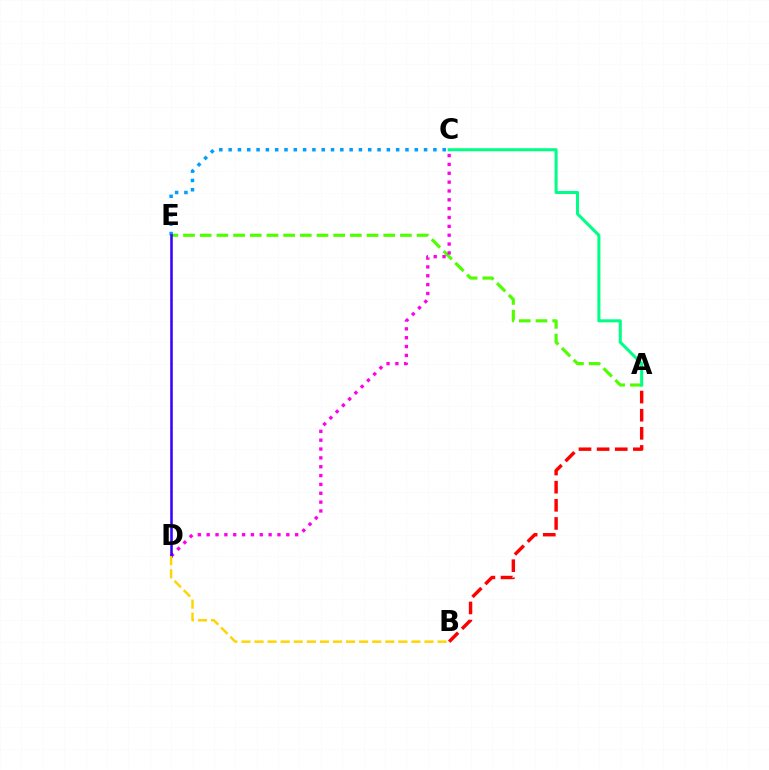{('A', 'E'): [{'color': '#4fff00', 'line_style': 'dashed', 'thickness': 2.27}], ('C', 'D'): [{'color': '#ff00ed', 'line_style': 'dotted', 'thickness': 2.4}], ('C', 'E'): [{'color': '#009eff', 'line_style': 'dotted', 'thickness': 2.53}], ('A', 'B'): [{'color': '#ff0000', 'line_style': 'dashed', 'thickness': 2.46}], ('D', 'E'): [{'color': '#3700ff', 'line_style': 'solid', 'thickness': 1.84}], ('B', 'D'): [{'color': '#ffd500', 'line_style': 'dashed', 'thickness': 1.78}], ('A', 'C'): [{'color': '#00ff86', 'line_style': 'solid', 'thickness': 2.19}]}